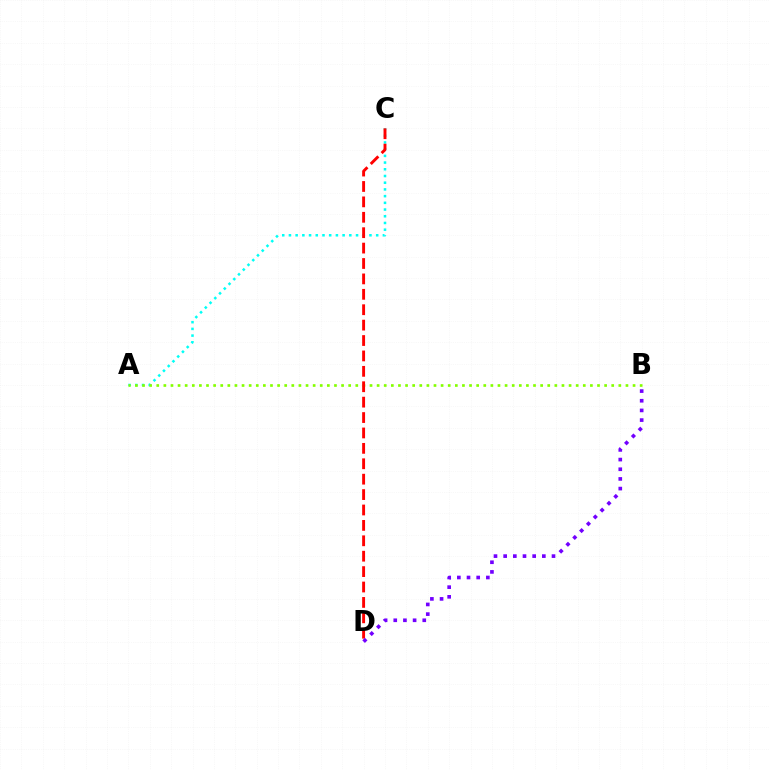{('A', 'C'): [{'color': '#00fff6', 'line_style': 'dotted', 'thickness': 1.82}], ('A', 'B'): [{'color': '#84ff00', 'line_style': 'dotted', 'thickness': 1.93}], ('C', 'D'): [{'color': '#ff0000', 'line_style': 'dashed', 'thickness': 2.09}], ('B', 'D'): [{'color': '#7200ff', 'line_style': 'dotted', 'thickness': 2.63}]}